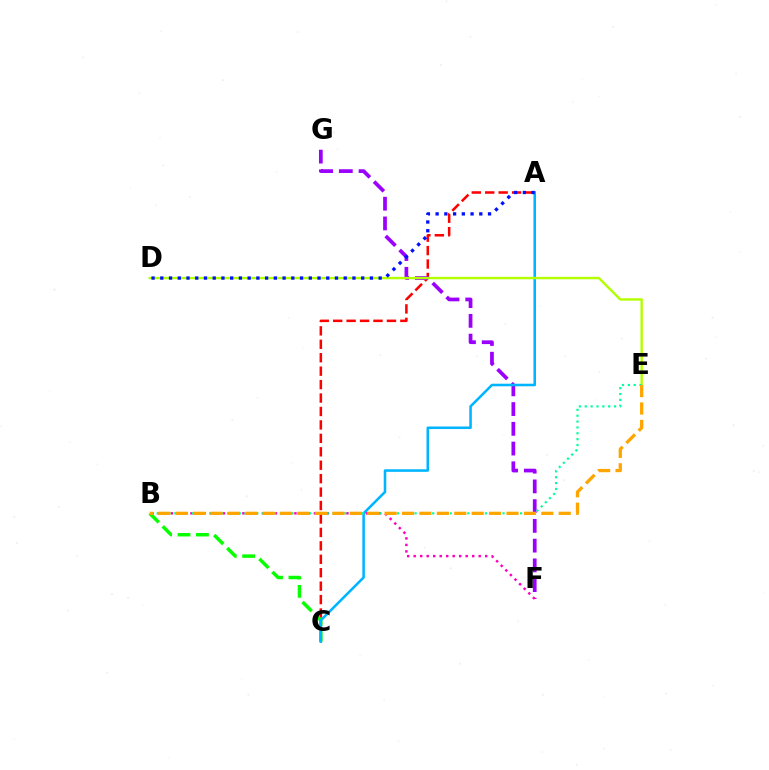{('A', 'C'): [{'color': '#ff0000', 'line_style': 'dashed', 'thickness': 1.83}, {'color': '#00b5ff', 'line_style': 'solid', 'thickness': 1.84}], ('F', 'G'): [{'color': '#9b00ff', 'line_style': 'dashed', 'thickness': 2.68}], ('B', 'C'): [{'color': '#08ff00', 'line_style': 'dashed', 'thickness': 2.5}], ('D', 'E'): [{'color': '#b3ff00', 'line_style': 'solid', 'thickness': 1.74}], ('B', 'F'): [{'color': '#ff00bd', 'line_style': 'dotted', 'thickness': 1.77}], ('B', 'E'): [{'color': '#00ff9d', 'line_style': 'dotted', 'thickness': 1.59}, {'color': '#ffa500', 'line_style': 'dashed', 'thickness': 2.37}], ('A', 'D'): [{'color': '#0010ff', 'line_style': 'dotted', 'thickness': 2.37}]}